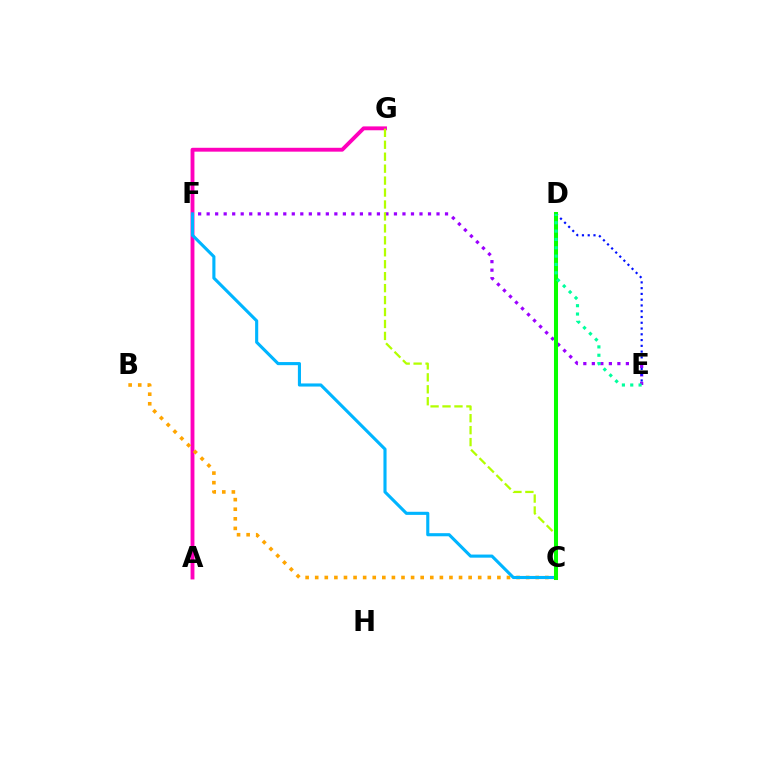{('A', 'G'): [{'color': '#ff00bd', 'line_style': 'solid', 'thickness': 2.78}], ('B', 'C'): [{'color': '#ffa500', 'line_style': 'dotted', 'thickness': 2.61}], ('C', 'F'): [{'color': '#00b5ff', 'line_style': 'solid', 'thickness': 2.24}], ('E', 'F'): [{'color': '#9b00ff', 'line_style': 'dotted', 'thickness': 2.31}], ('D', 'E'): [{'color': '#0010ff', 'line_style': 'dotted', 'thickness': 1.57}, {'color': '#00ff9d', 'line_style': 'dotted', 'thickness': 2.27}], ('C', 'G'): [{'color': '#b3ff00', 'line_style': 'dashed', 'thickness': 1.62}], ('C', 'D'): [{'color': '#ff0000', 'line_style': 'dotted', 'thickness': 1.59}, {'color': '#08ff00', 'line_style': 'solid', 'thickness': 2.91}]}